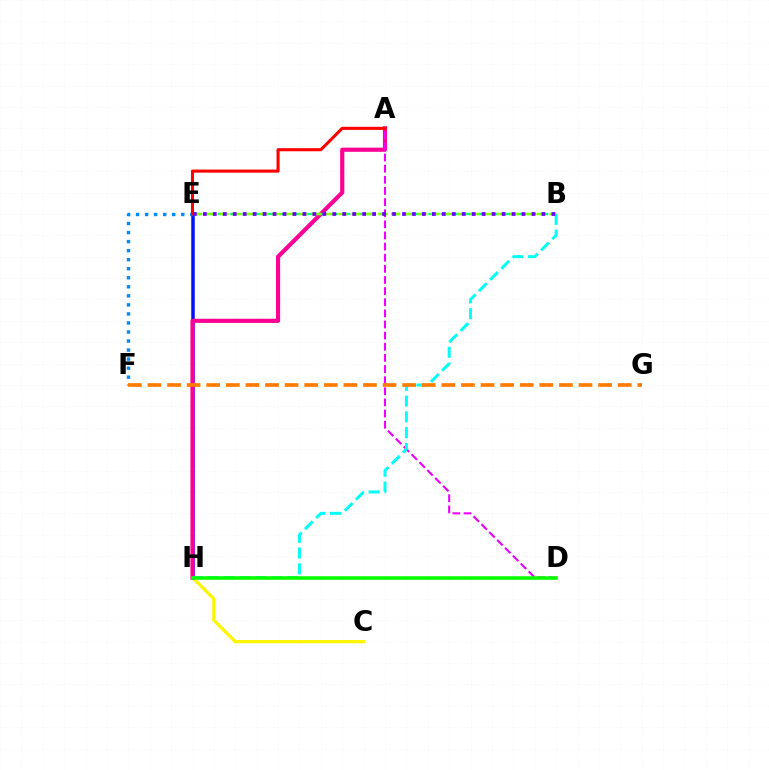{('C', 'H'): [{'color': '#fcf500', 'line_style': 'solid', 'thickness': 2.33}], ('E', 'H'): [{'color': '#0010ff', 'line_style': 'solid', 'thickness': 2.53}], ('A', 'H'): [{'color': '#ff0094', 'line_style': 'solid', 'thickness': 2.99}], ('E', 'F'): [{'color': '#008cff', 'line_style': 'dotted', 'thickness': 2.46}], ('A', 'D'): [{'color': '#ee00ff', 'line_style': 'dashed', 'thickness': 1.51}], ('A', 'E'): [{'color': '#ff0000', 'line_style': 'solid', 'thickness': 2.22}], ('B', 'E'): [{'color': '#00ff74', 'line_style': 'dashed', 'thickness': 1.68}, {'color': '#84ff00', 'line_style': 'dashed', 'thickness': 1.79}, {'color': '#7200ff', 'line_style': 'dotted', 'thickness': 2.71}], ('B', 'H'): [{'color': '#00fff6', 'line_style': 'dashed', 'thickness': 2.15}], ('F', 'G'): [{'color': '#ff7c00', 'line_style': 'dashed', 'thickness': 2.66}], ('D', 'H'): [{'color': '#08ff00', 'line_style': 'solid', 'thickness': 2.58}]}